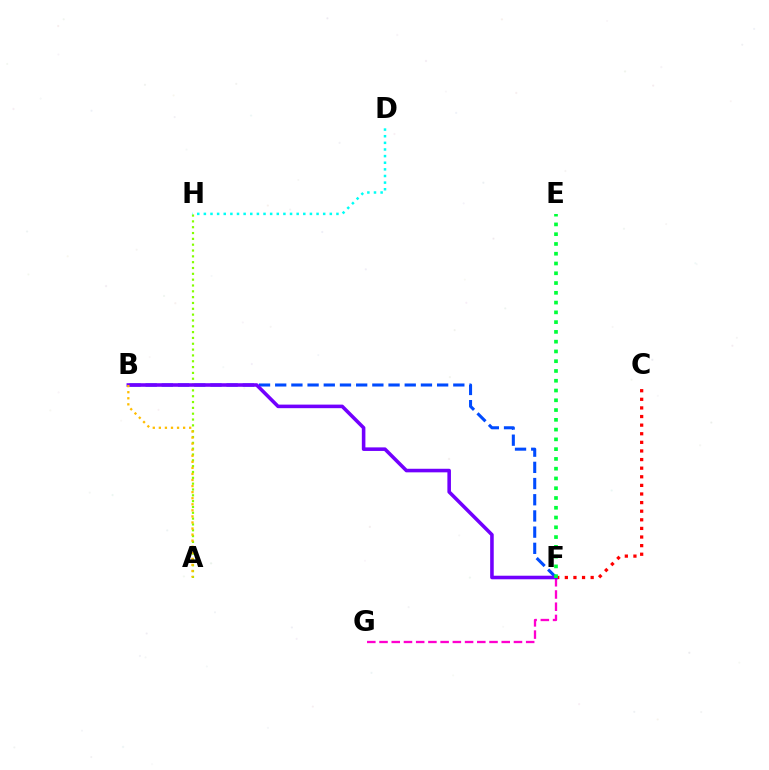{('C', 'F'): [{'color': '#ff0000', 'line_style': 'dotted', 'thickness': 2.34}], ('F', 'G'): [{'color': '#ff00cf', 'line_style': 'dashed', 'thickness': 1.66}], ('B', 'F'): [{'color': '#004bff', 'line_style': 'dashed', 'thickness': 2.2}, {'color': '#7200ff', 'line_style': 'solid', 'thickness': 2.57}], ('A', 'H'): [{'color': '#84ff00', 'line_style': 'dotted', 'thickness': 1.58}], ('D', 'H'): [{'color': '#00fff6', 'line_style': 'dotted', 'thickness': 1.8}], ('E', 'F'): [{'color': '#00ff39', 'line_style': 'dotted', 'thickness': 2.65}], ('A', 'B'): [{'color': '#ffbd00', 'line_style': 'dotted', 'thickness': 1.65}]}